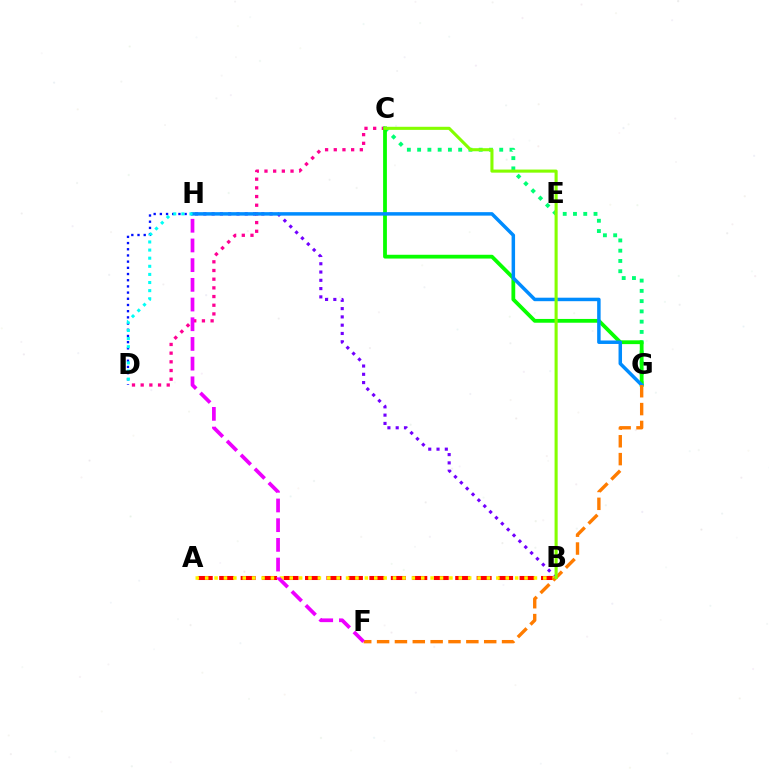{('A', 'B'): [{'color': '#ff0000', 'line_style': 'dashed', 'thickness': 2.91}, {'color': '#fcf500', 'line_style': 'dotted', 'thickness': 2.55}], ('C', 'D'): [{'color': '#ff0094', 'line_style': 'dotted', 'thickness': 2.36}], ('C', 'G'): [{'color': '#00ff74', 'line_style': 'dotted', 'thickness': 2.79}, {'color': '#08ff00', 'line_style': 'solid', 'thickness': 2.72}], ('B', 'H'): [{'color': '#7200ff', 'line_style': 'dotted', 'thickness': 2.25}], ('D', 'H'): [{'color': '#0010ff', 'line_style': 'dotted', 'thickness': 1.68}, {'color': '#00fff6', 'line_style': 'dotted', 'thickness': 2.2}], ('G', 'H'): [{'color': '#008cff', 'line_style': 'solid', 'thickness': 2.51}], ('F', 'G'): [{'color': '#ff7c00', 'line_style': 'dashed', 'thickness': 2.43}], ('B', 'C'): [{'color': '#84ff00', 'line_style': 'solid', 'thickness': 2.22}], ('F', 'H'): [{'color': '#ee00ff', 'line_style': 'dashed', 'thickness': 2.68}]}